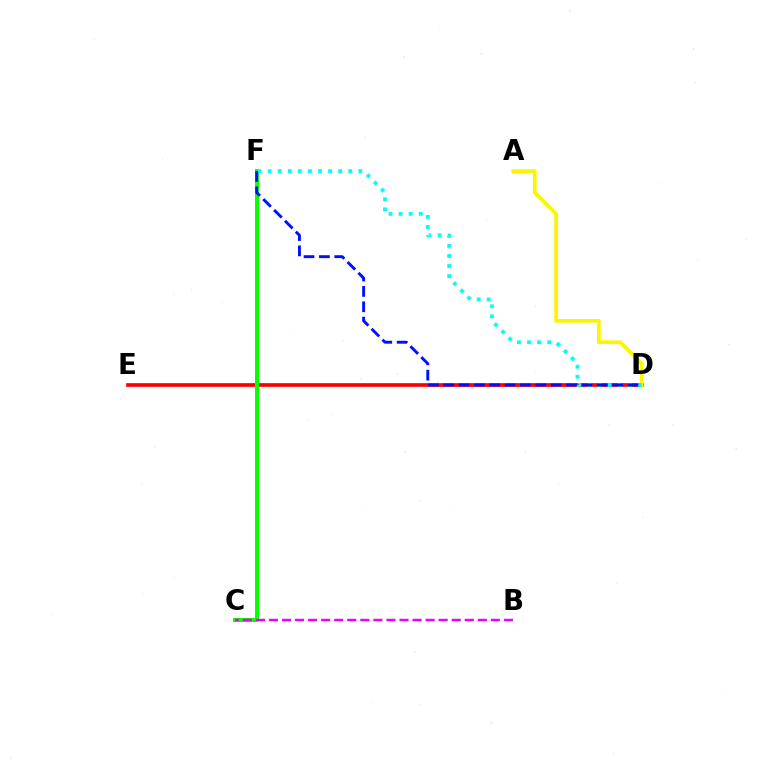{('D', 'E'): [{'color': '#ff0000', 'line_style': 'solid', 'thickness': 2.66}], ('C', 'F'): [{'color': '#08ff00', 'line_style': 'solid', 'thickness': 2.9}], ('B', 'C'): [{'color': '#ee00ff', 'line_style': 'dashed', 'thickness': 1.77}], ('A', 'D'): [{'color': '#fcf500', 'line_style': 'solid', 'thickness': 2.68}], ('D', 'F'): [{'color': '#00fff6', 'line_style': 'dotted', 'thickness': 2.74}, {'color': '#0010ff', 'line_style': 'dashed', 'thickness': 2.09}]}